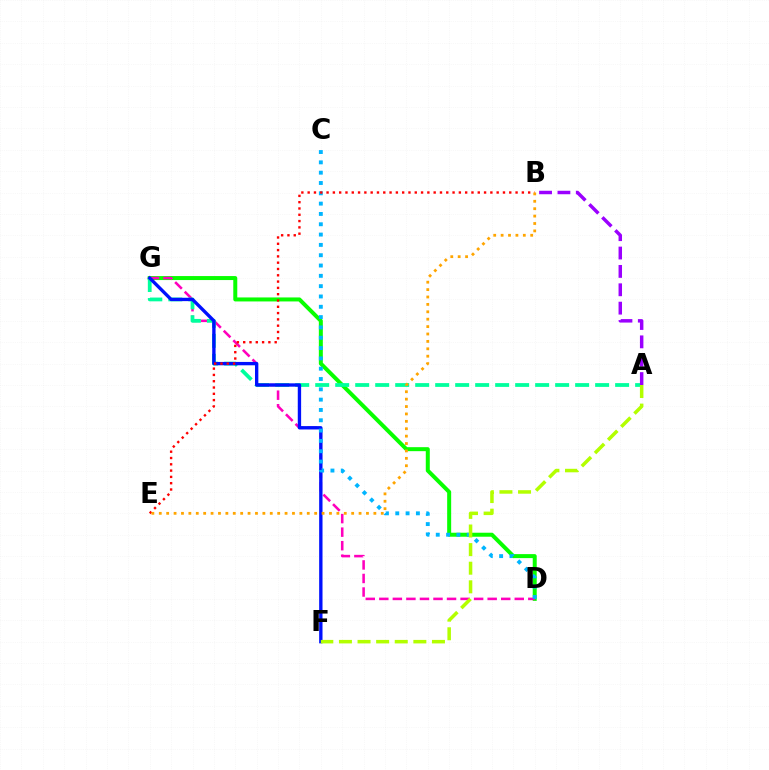{('D', 'G'): [{'color': '#08ff00', 'line_style': 'solid', 'thickness': 2.88}, {'color': '#ff00bd', 'line_style': 'dashed', 'thickness': 1.84}], ('A', 'G'): [{'color': '#00ff9d', 'line_style': 'dashed', 'thickness': 2.72}], ('F', 'G'): [{'color': '#0010ff', 'line_style': 'solid', 'thickness': 2.41}], ('C', 'D'): [{'color': '#00b5ff', 'line_style': 'dotted', 'thickness': 2.8}], ('A', 'F'): [{'color': '#b3ff00', 'line_style': 'dashed', 'thickness': 2.53}], ('B', 'E'): [{'color': '#ff0000', 'line_style': 'dotted', 'thickness': 1.71}, {'color': '#ffa500', 'line_style': 'dotted', 'thickness': 2.01}], ('A', 'B'): [{'color': '#9b00ff', 'line_style': 'dashed', 'thickness': 2.5}]}